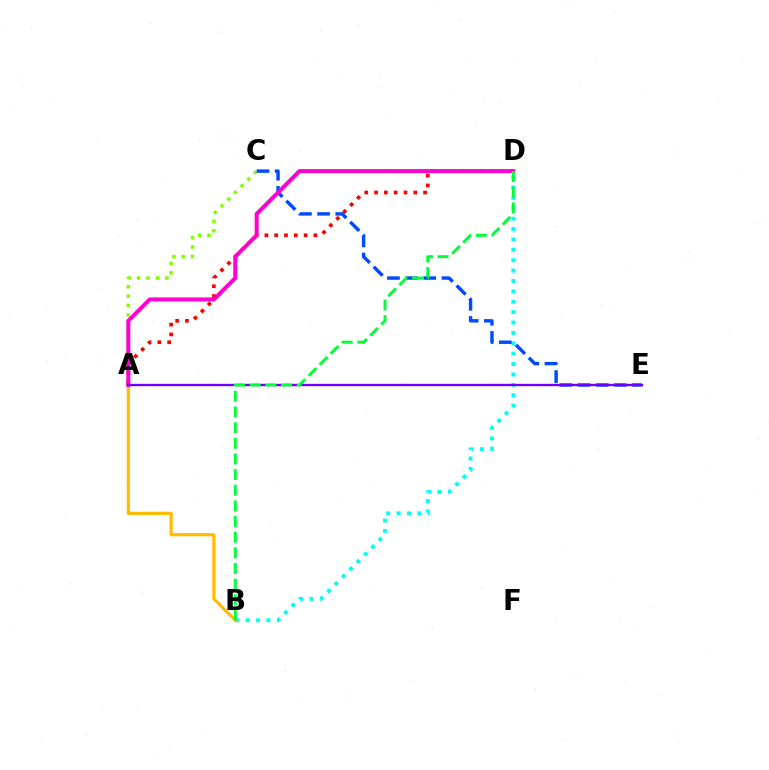{('B', 'D'): [{'color': '#00fff6', 'line_style': 'dotted', 'thickness': 2.82}, {'color': '#00ff39', 'line_style': 'dashed', 'thickness': 2.13}], ('A', 'C'): [{'color': '#84ff00', 'line_style': 'dotted', 'thickness': 2.56}], ('C', 'E'): [{'color': '#004bff', 'line_style': 'dashed', 'thickness': 2.47}], ('A', 'B'): [{'color': '#ffbd00', 'line_style': 'solid', 'thickness': 2.32}], ('A', 'D'): [{'color': '#ff0000', 'line_style': 'dotted', 'thickness': 2.66}, {'color': '#ff00cf', 'line_style': 'solid', 'thickness': 2.88}], ('A', 'E'): [{'color': '#7200ff', 'line_style': 'solid', 'thickness': 1.69}]}